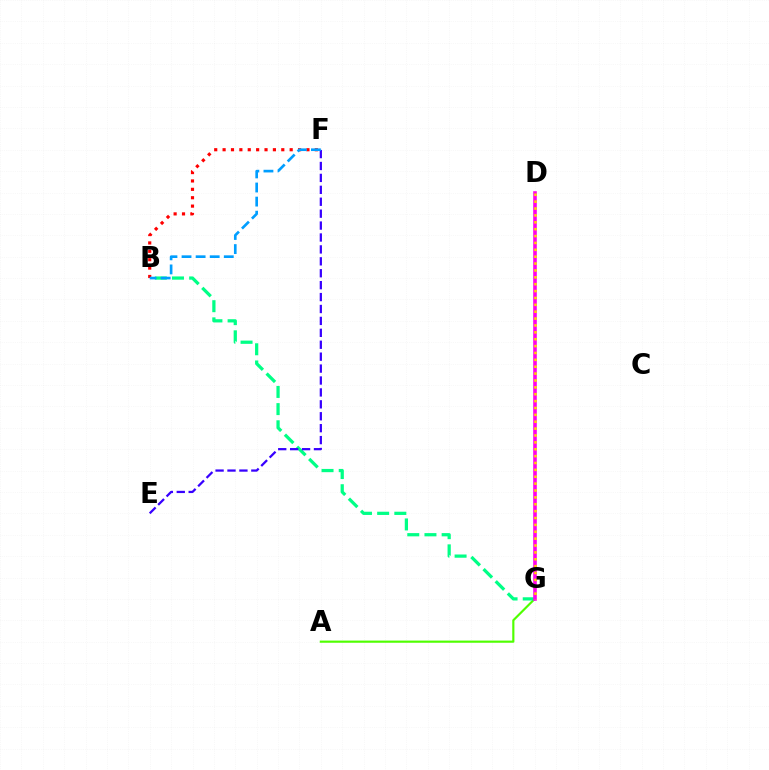{('A', 'G'): [{'color': '#4fff00', 'line_style': 'solid', 'thickness': 1.56}], ('B', 'G'): [{'color': '#00ff86', 'line_style': 'dashed', 'thickness': 2.33}], ('E', 'F'): [{'color': '#3700ff', 'line_style': 'dashed', 'thickness': 1.62}], ('B', 'F'): [{'color': '#ff0000', 'line_style': 'dotted', 'thickness': 2.28}, {'color': '#009eff', 'line_style': 'dashed', 'thickness': 1.91}], ('D', 'G'): [{'color': '#ff00ed', 'line_style': 'solid', 'thickness': 2.6}, {'color': '#ffd500', 'line_style': 'dotted', 'thickness': 1.87}]}